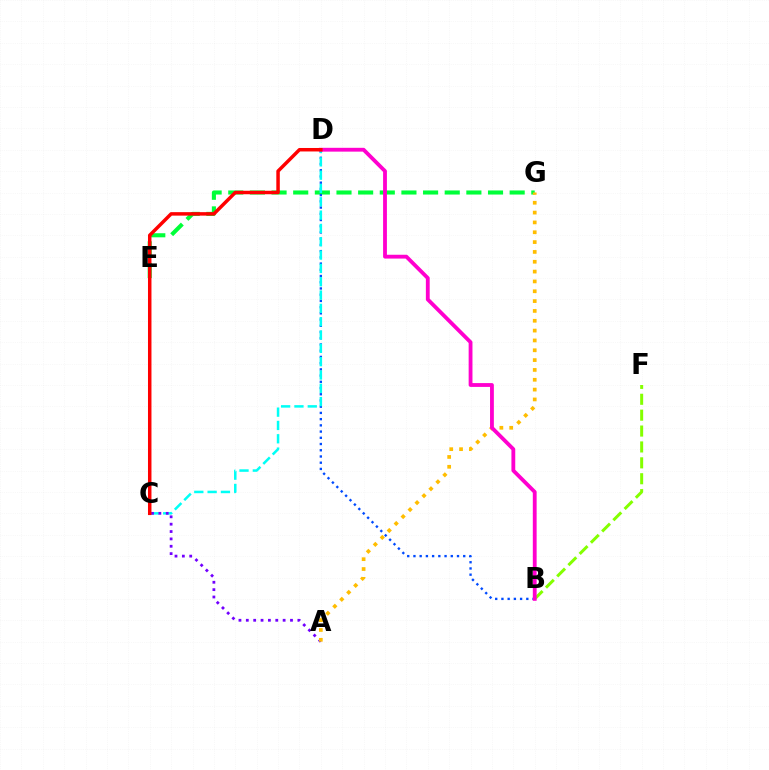{('E', 'G'): [{'color': '#00ff39', 'line_style': 'dashed', 'thickness': 2.94}], ('B', 'F'): [{'color': '#84ff00', 'line_style': 'dashed', 'thickness': 2.16}], ('B', 'D'): [{'color': '#004bff', 'line_style': 'dotted', 'thickness': 1.69}, {'color': '#ff00cf', 'line_style': 'solid', 'thickness': 2.75}], ('C', 'D'): [{'color': '#00fff6', 'line_style': 'dashed', 'thickness': 1.81}, {'color': '#ff0000', 'line_style': 'solid', 'thickness': 2.51}], ('A', 'C'): [{'color': '#7200ff', 'line_style': 'dotted', 'thickness': 2.0}], ('A', 'G'): [{'color': '#ffbd00', 'line_style': 'dotted', 'thickness': 2.67}]}